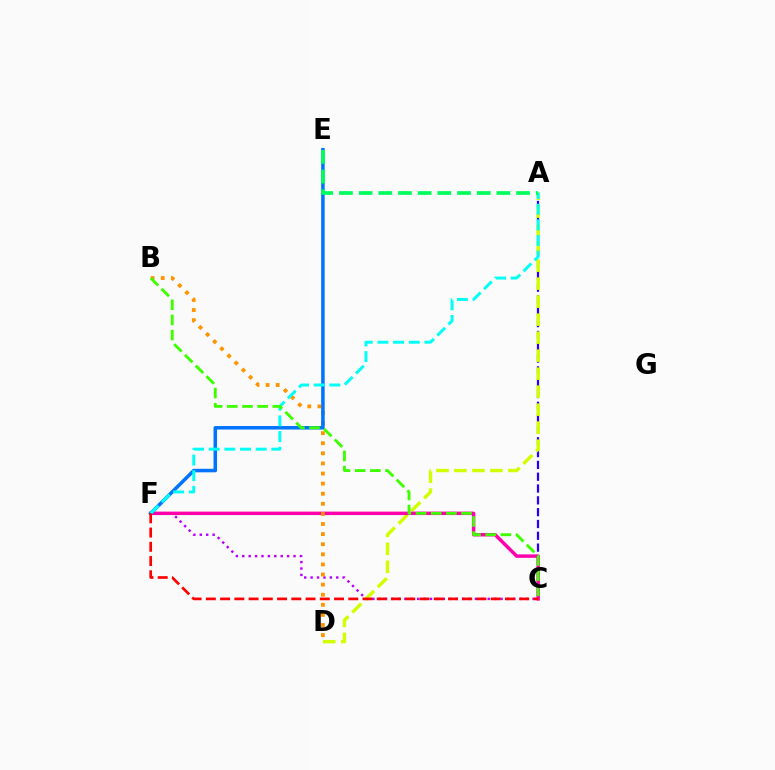{('C', 'F'): [{'color': '#b900ff', 'line_style': 'dotted', 'thickness': 1.74}, {'color': '#ff00ac', 'line_style': 'solid', 'thickness': 2.48}, {'color': '#ff0000', 'line_style': 'dashed', 'thickness': 1.93}], ('A', 'C'): [{'color': '#2500ff', 'line_style': 'dashed', 'thickness': 1.61}], ('A', 'D'): [{'color': '#d1ff00', 'line_style': 'dashed', 'thickness': 2.45}], ('B', 'D'): [{'color': '#ff9400', 'line_style': 'dotted', 'thickness': 2.74}], ('E', 'F'): [{'color': '#0074ff', 'line_style': 'solid', 'thickness': 2.54}], ('A', 'F'): [{'color': '#00fff6', 'line_style': 'dashed', 'thickness': 2.13}], ('A', 'E'): [{'color': '#00ff5c', 'line_style': 'dashed', 'thickness': 2.67}], ('B', 'C'): [{'color': '#3dff00', 'line_style': 'dashed', 'thickness': 2.06}]}